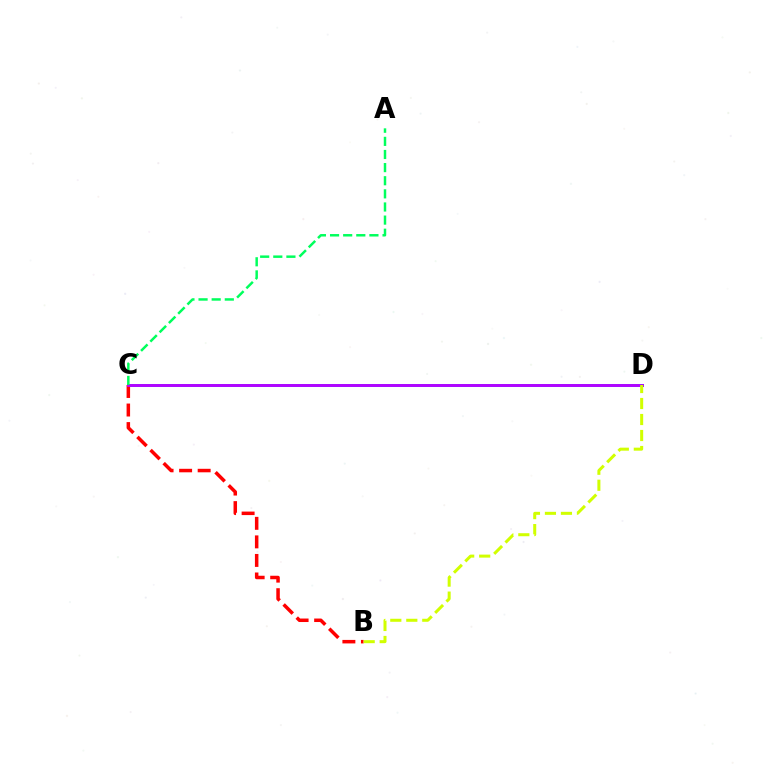{('C', 'D'): [{'color': '#0074ff', 'line_style': 'solid', 'thickness': 2.11}, {'color': '#b900ff', 'line_style': 'solid', 'thickness': 2.01}], ('B', 'C'): [{'color': '#ff0000', 'line_style': 'dashed', 'thickness': 2.52}], ('B', 'D'): [{'color': '#d1ff00', 'line_style': 'dashed', 'thickness': 2.17}], ('A', 'C'): [{'color': '#00ff5c', 'line_style': 'dashed', 'thickness': 1.78}]}